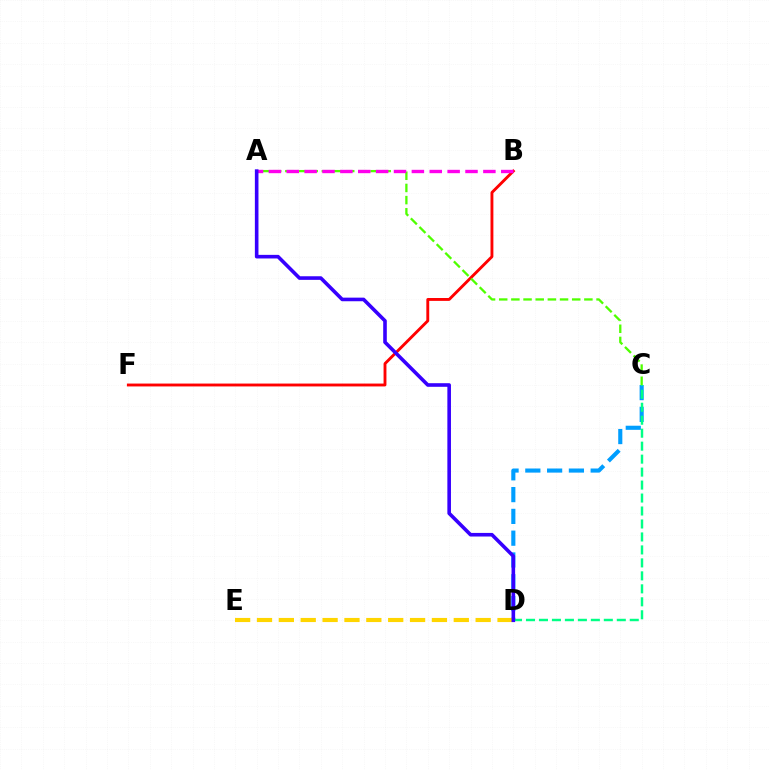{('C', 'D'): [{'color': '#009eff', 'line_style': 'dashed', 'thickness': 2.96}, {'color': '#00ff86', 'line_style': 'dashed', 'thickness': 1.76}], ('B', 'F'): [{'color': '#ff0000', 'line_style': 'solid', 'thickness': 2.07}], ('A', 'C'): [{'color': '#4fff00', 'line_style': 'dashed', 'thickness': 1.65}], ('D', 'E'): [{'color': '#ffd500', 'line_style': 'dashed', 'thickness': 2.97}], ('A', 'B'): [{'color': '#ff00ed', 'line_style': 'dashed', 'thickness': 2.43}], ('A', 'D'): [{'color': '#3700ff', 'line_style': 'solid', 'thickness': 2.6}]}